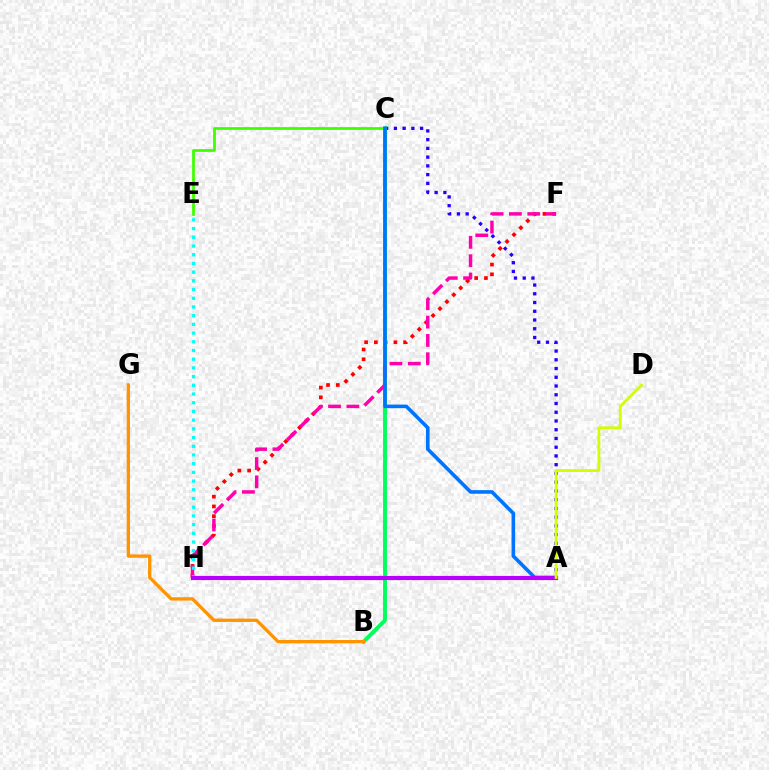{('A', 'C'): [{'color': '#2500ff', 'line_style': 'dotted', 'thickness': 2.37}, {'color': '#0074ff', 'line_style': 'solid', 'thickness': 2.6}], ('F', 'H'): [{'color': '#ff0000', 'line_style': 'dotted', 'thickness': 2.65}, {'color': '#ff00ac', 'line_style': 'dashed', 'thickness': 2.49}], ('B', 'C'): [{'color': '#00ff5c', 'line_style': 'solid', 'thickness': 2.8}], ('C', 'E'): [{'color': '#3dff00', 'line_style': 'solid', 'thickness': 1.99}], ('E', 'H'): [{'color': '#00fff6', 'line_style': 'dotted', 'thickness': 2.37}], ('B', 'G'): [{'color': '#ff9400', 'line_style': 'solid', 'thickness': 2.39}], ('A', 'H'): [{'color': '#b900ff', 'line_style': 'solid', 'thickness': 2.99}], ('A', 'D'): [{'color': '#d1ff00', 'line_style': 'solid', 'thickness': 2.01}]}